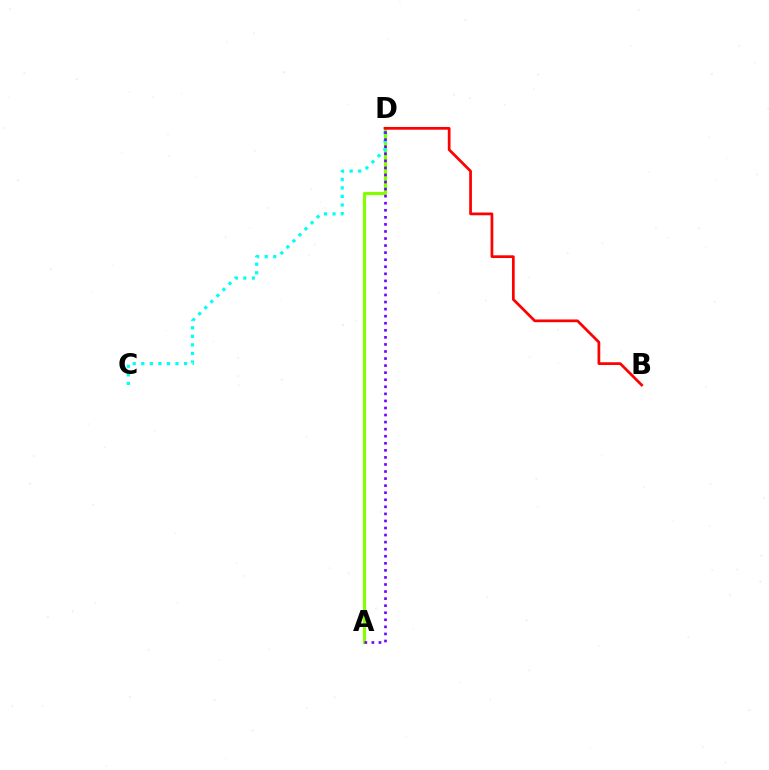{('A', 'D'): [{'color': '#84ff00', 'line_style': 'solid', 'thickness': 2.29}, {'color': '#7200ff', 'line_style': 'dotted', 'thickness': 1.92}], ('C', 'D'): [{'color': '#00fff6', 'line_style': 'dotted', 'thickness': 2.32}], ('B', 'D'): [{'color': '#ff0000', 'line_style': 'solid', 'thickness': 1.97}]}